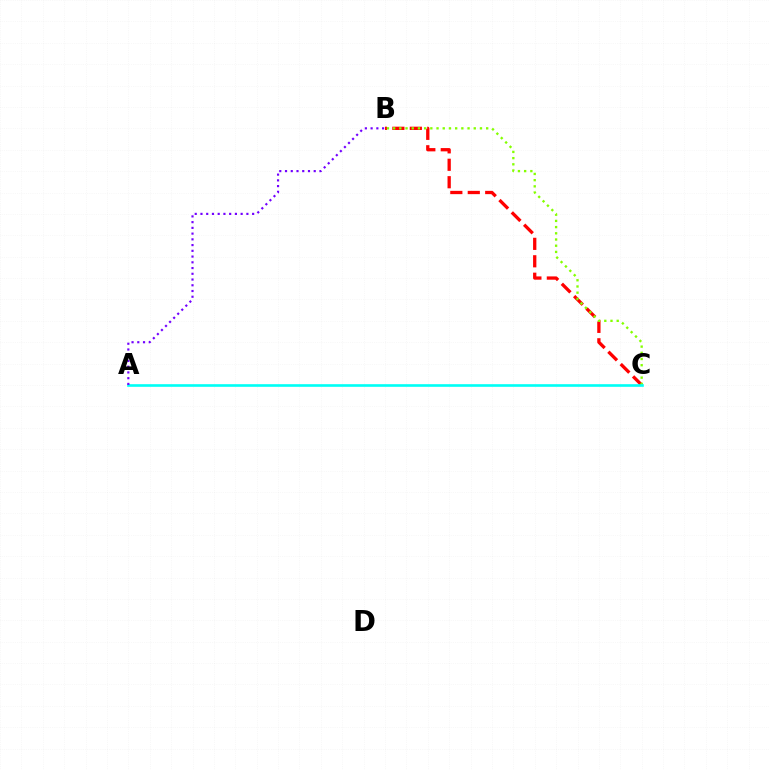{('B', 'C'): [{'color': '#ff0000', 'line_style': 'dashed', 'thickness': 2.37}, {'color': '#84ff00', 'line_style': 'dotted', 'thickness': 1.69}], ('A', 'C'): [{'color': '#00fff6', 'line_style': 'solid', 'thickness': 1.9}], ('A', 'B'): [{'color': '#7200ff', 'line_style': 'dotted', 'thickness': 1.56}]}